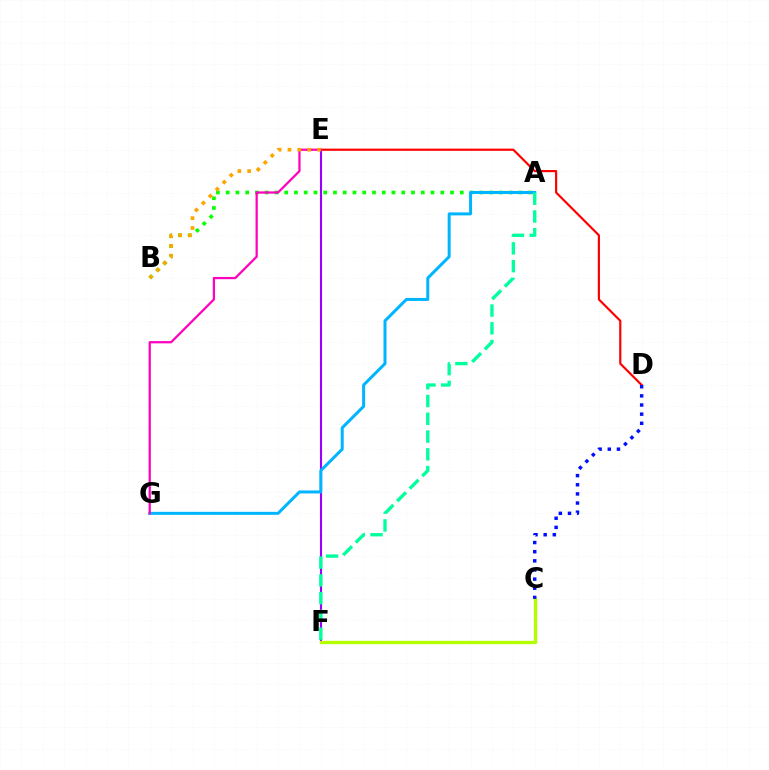{('E', 'F'): [{'color': '#9b00ff', 'line_style': 'solid', 'thickness': 1.52}], ('D', 'E'): [{'color': '#ff0000', 'line_style': 'solid', 'thickness': 1.57}], ('C', 'F'): [{'color': '#b3ff00', 'line_style': 'solid', 'thickness': 2.4}], ('A', 'B'): [{'color': '#08ff00', 'line_style': 'dotted', 'thickness': 2.65}], ('A', 'G'): [{'color': '#00b5ff', 'line_style': 'solid', 'thickness': 2.16}], ('A', 'F'): [{'color': '#00ff9d', 'line_style': 'dashed', 'thickness': 2.41}], ('E', 'G'): [{'color': '#ff00bd', 'line_style': 'solid', 'thickness': 1.61}], ('C', 'D'): [{'color': '#0010ff', 'line_style': 'dotted', 'thickness': 2.48}], ('B', 'E'): [{'color': '#ffa500', 'line_style': 'dotted', 'thickness': 2.67}]}